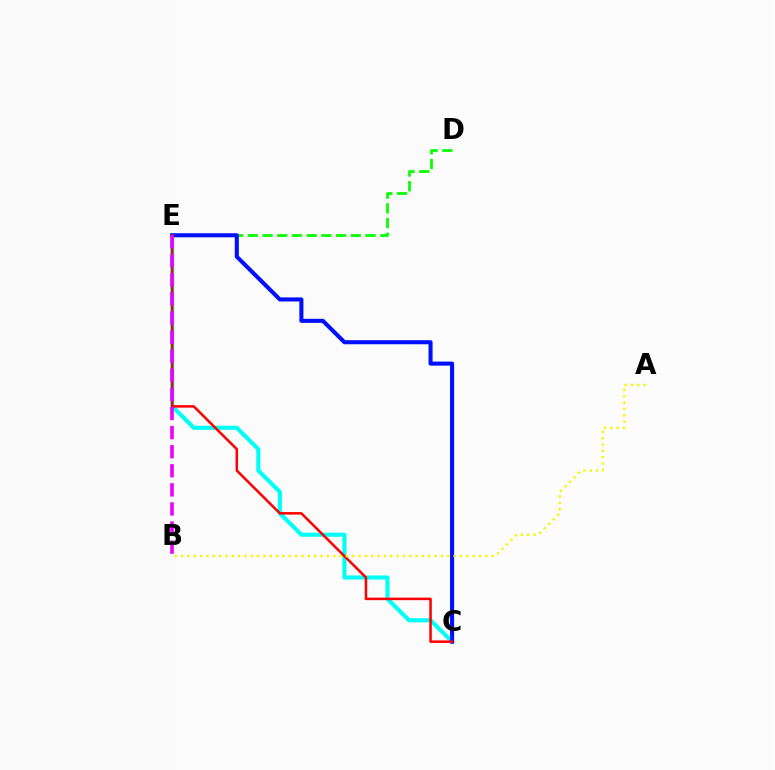{('D', 'E'): [{'color': '#08ff00', 'line_style': 'dashed', 'thickness': 2.0}], ('C', 'E'): [{'color': '#00fff6', 'line_style': 'solid', 'thickness': 2.96}, {'color': '#0010ff', 'line_style': 'solid', 'thickness': 2.93}, {'color': '#ff0000', 'line_style': 'solid', 'thickness': 1.81}], ('A', 'B'): [{'color': '#fcf500', 'line_style': 'dotted', 'thickness': 1.72}], ('B', 'E'): [{'color': '#ee00ff', 'line_style': 'dashed', 'thickness': 2.59}]}